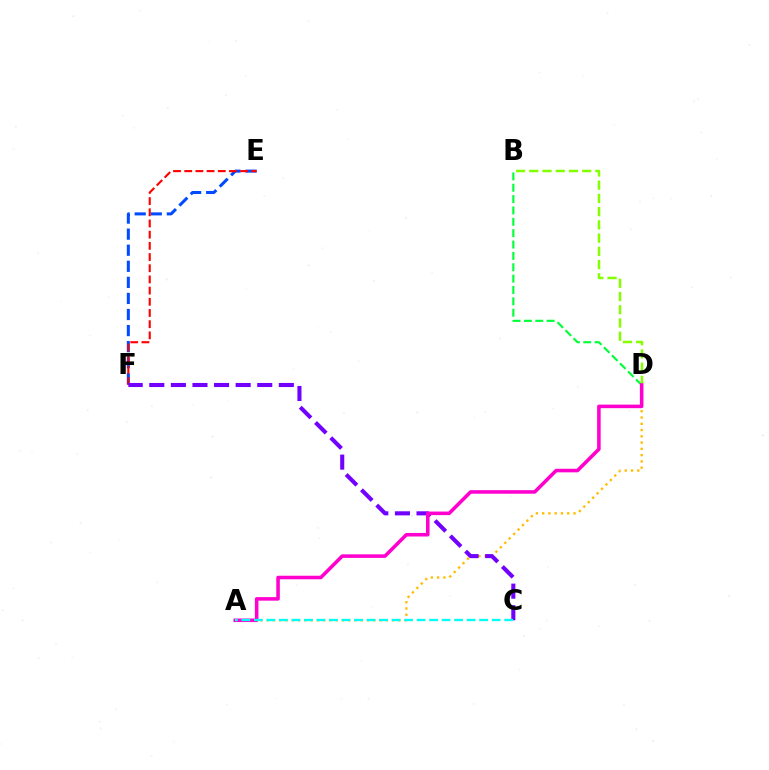{('E', 'F'): [{'color': '#004bff', 'line_style': 'dashed', 'thickness': 2.18}, {'color': '#ff0000', 'line_style': 'dashed', 'thickness': 1.52}], ('B', 'D'): [{'color': '#00ff39', 'line_style': 'dashed', 'thickness': 1.54}, {'color': '#84ff00', 'line_style': 'dashed', 'thickness': 1.8}], ('A', 'D'): [{'color': '#ffbd00', 'line_style': 'dotted', 'thickness': 1.7}, {'color': '#ff00cf', 'line_style': 'solid', 'thickness': 2.56}], ('C', 'F'): [{'color': '#7200ff', 'line_style': 'dashed', 'thickness': 2.93}], ('A', 'C'): [{'color': '#00fff6', 'line_style': 'dashed', 'thickness': 1.7}]}